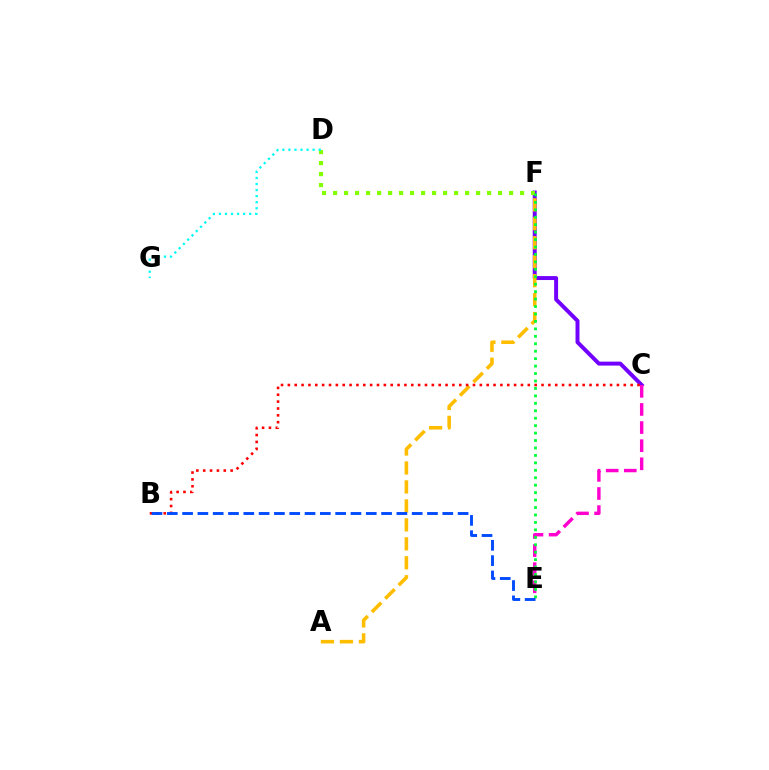{('C', 'F'): [{'color': '#7200ff', 'line_style': 'solid', 'thickness': 2.84}], ('A', 'F'): [{'color': '#ffbd00', 'line_style': 'dashed', 'thickness': 2.58}], ('D', 'F'): [{'color': '#84ff00', 'line_style': 'dotted', 'thickness': 2.99}], ('B', 'C'): [{'color': '#ff0000', 'line_style': 'dotted', 'thickness': 1.86}], ('C', 'E'): [{'color': '#ff00cf', 'line_style': 'dashed', 'thickness': 2.46}], ('E', 'F'): [{'color': '#00ff39', 'line_style': 'dotted', 'thickness': 2.02}], ('B', 'E'): [{'color': '#004bff', 'line_style': 'dashed', 'thickness': 2.08}], ('D', 'G'): [{'color': '#00fff6', 'line_style': 'dotted', 'thickness': 1.65}]}